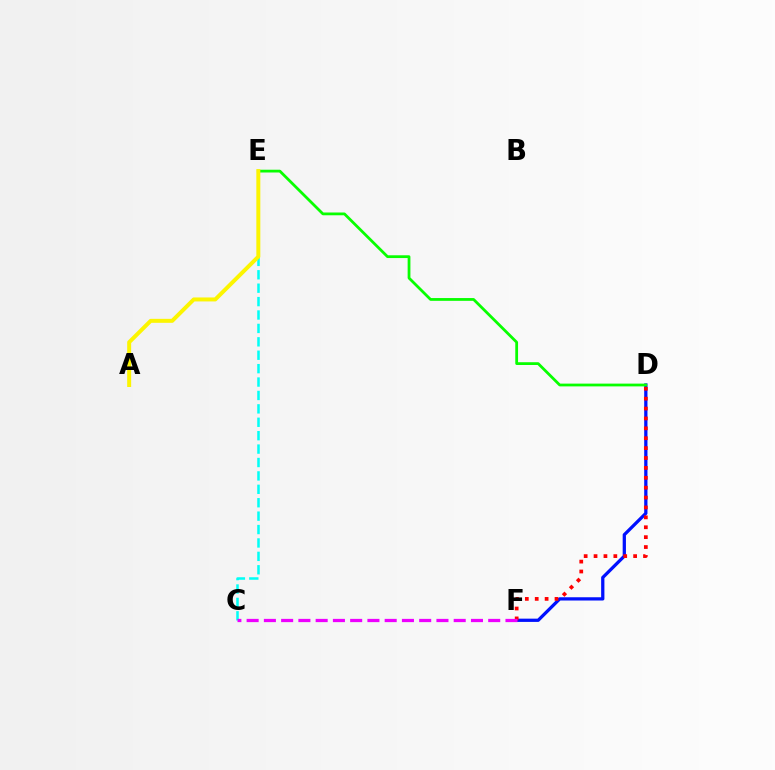{('D', 'F'): [{'color': '#0010ff', 'line_style': 'solid', 'thickness': 2.35}, {'color': '#ff0000', 'line_style': 'dotted', 'thickness': 2.69}], ('D', 'E'): [{'color': '#08ff00', 'line_style': 'solid', 'thickness': 2.0}], ('C', 'E'): [{'color': '#00fff6', 'line_style': 'dashed', 'thickness': 1.82}], ('A', 'E'): [{'color': '#fcf500', 'line_style': 'solid', 'thickness': 2.86}], ('C', 'F'): [{'color': '#ee00ff', 'line_style': 'dashed', 'thickness': 2.34}]}